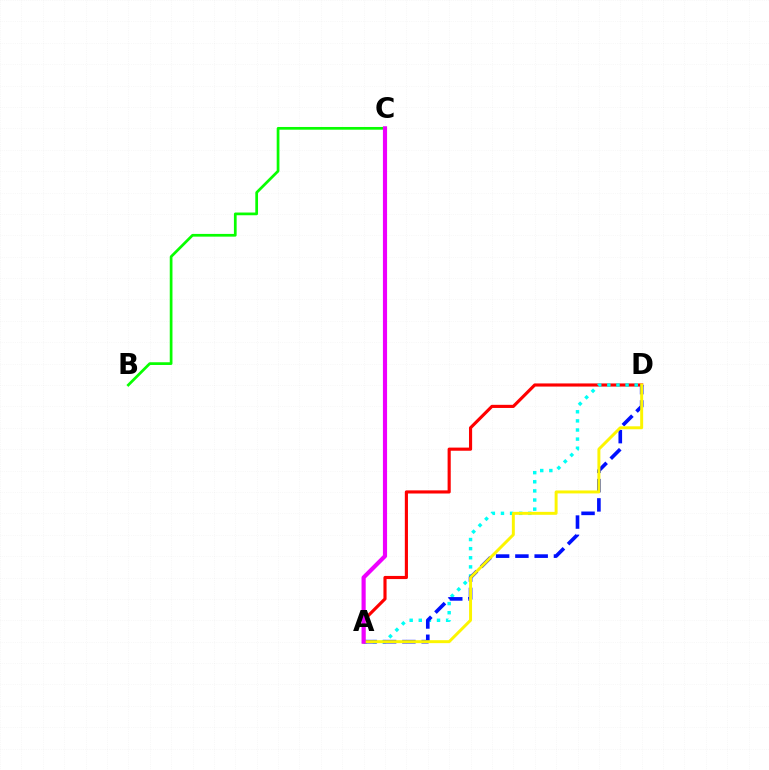{('B', 'C'): [{'color': '#08ff00', 'line_style': 'solid', 'thickness': 1.96}], ('A', 'D'): [{'color': '#ff0000', 'line_style': 'solid', 'thickness': 2.26}, {'color': '#00fff6', 'line_style': 'dotted', 'thickness': 2.48}, {'color': '#0010ff', 'line_style': 'dashed', 'thickness': 2.62}, {'color': '#fcf500', 'line_style': 'solid', 'thickness': 2.12}], ('A', 'C'): [{'color': '#ee00ff', 'line_style': 'solid', 'thickness': 2.99}]}